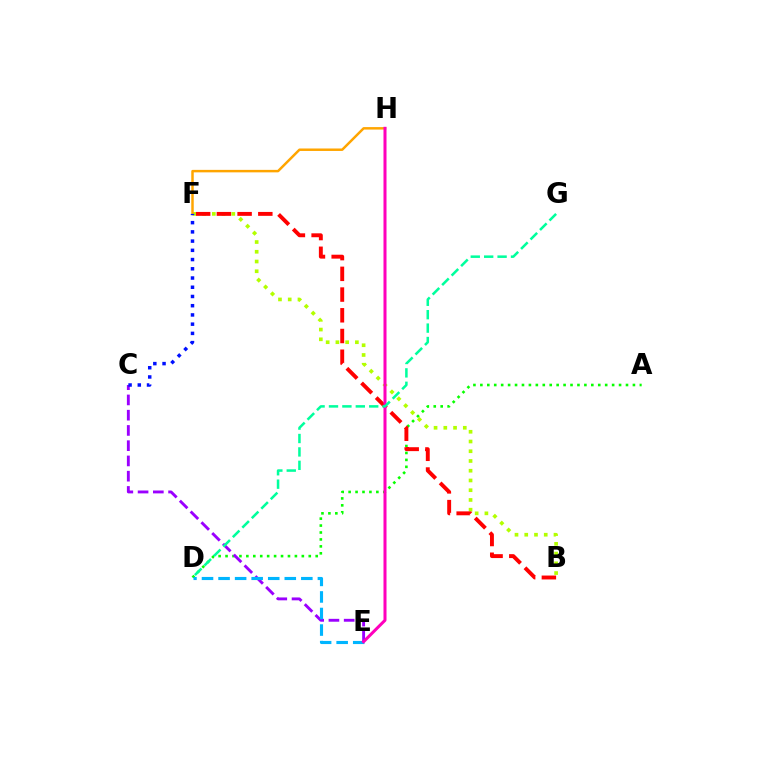{('A', 'D'): [{'color': '#08ff00', 'line_style': 'dotted', 'thickness': 1.88}], ('B', 'F'): [{'color': '#b3ff00', 'line_style': 'dotted', 'thickness': 2.65}, {'color': '#ff0000', 'line_style': 'dashed', 'thickness': 2.81}], ('F', 'H'): [{'color': '#ffa500', 'line_style': 'solid', 'thickness': 1.79}], ('C', 'E'): [{'color': '#9b00ff', 'line_style': 'dashed', 'thickness': 2.07}], ('D', 'E'): [{'color': '#00b5ff', 'line_style': 'dashed', 'thickness': 2.25}], ('C', 'F'): [{'color': '#0010ff', 'line_style': 'dotted', 'thickness': 2.51}], ('E', 'H'): [{'color': '#ff00bd', 'line_style': 'solid', 'thickness': 2.18}], ('D', 'G'): [{'color': '#00ff9d', 'line_style': 'dashed', 'thickness': 1.82}]}